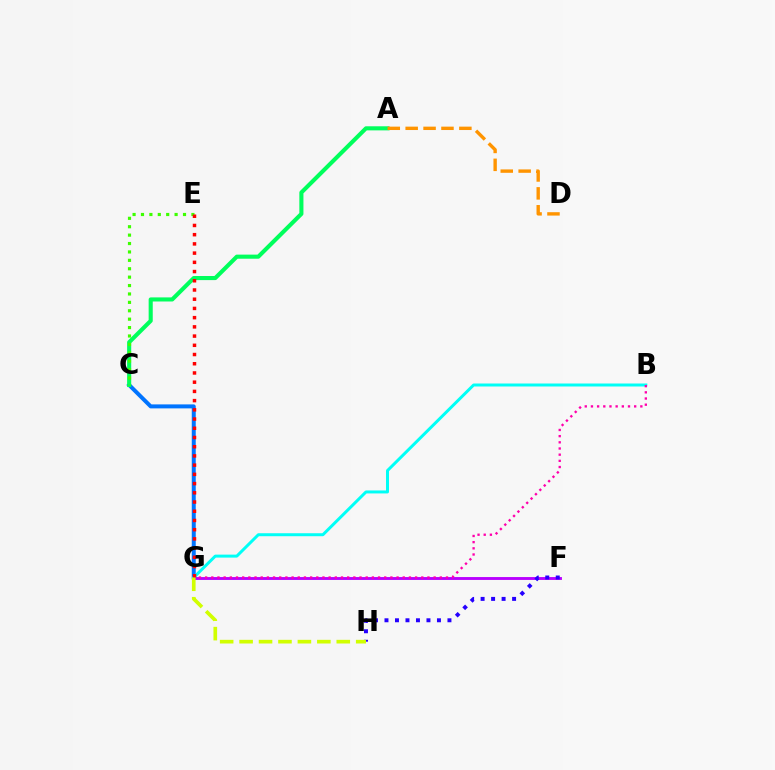{('C', 'G'): [{'color': '#0074ff', 'line_style': 'solid', 'thickness': 2.87}], ('A', 'C'): [{'color': '#00ff5c', 'line_style': 'solid', 'thickness': 2.95}], ('C', 'E'): [{'color': '#3dff00', 'line_style': 'dotted', 'thickness': 2.28}], ('B', 'G'): [{'color': '#00fff6', 'line_style': 'solid', 'thickness': 2.15}, {'color': '#ff00ac', 'line_style': 'dotted', 'thickness': 1.68}], ('F', 'G'): [{'color': '#b900ff', 'line_style': 'solid', 'thickness': 2.07}], ('E', 'G'): [{'color': '#ff0000', 'line_style': 'dotted', 'thickness': 2.5}], ('F', 'H'): [{'color': '#2500ff', 'line_style': 'dotted', 'thickness': 2.85}], ('A', 'D'): [{'color': '#ff9400', 'line_style': 'dashed', 'thickness': 2.43}], ('G', 'H'): [{'color': '#d1ff00', 'line_style': 'dashed', 'thickness': 2.64}]}